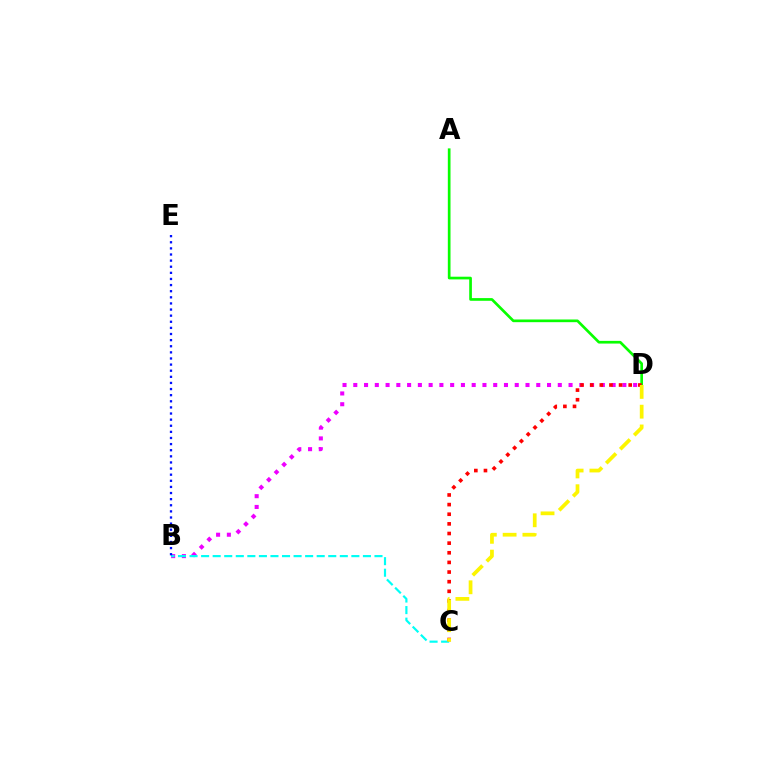{('B', 'D'): [{'color': '#ee00ff', 'line_style': 'dotted', 'thickness': 2.92}], ('A', 'D'): [{'color': '#08ff00', 'line_style': 'solid', 'thickness': 1.93}], ('B', 'C'): [{'color': '#00fff6', 'line_style': 'dashed', 'thickness': 1.57}], ('B', 'E'): [{'color': '#0010ff', 'line_style': 'dotted', 'thickness': 1.66}], ('C', 'D'): [{'color': '#ff0000', 'line_style': 'dotted', 'thickness': 2.62}, {'color': '#fcf500', 'line_style': 'dashed', 'thickness': 2.69}]}